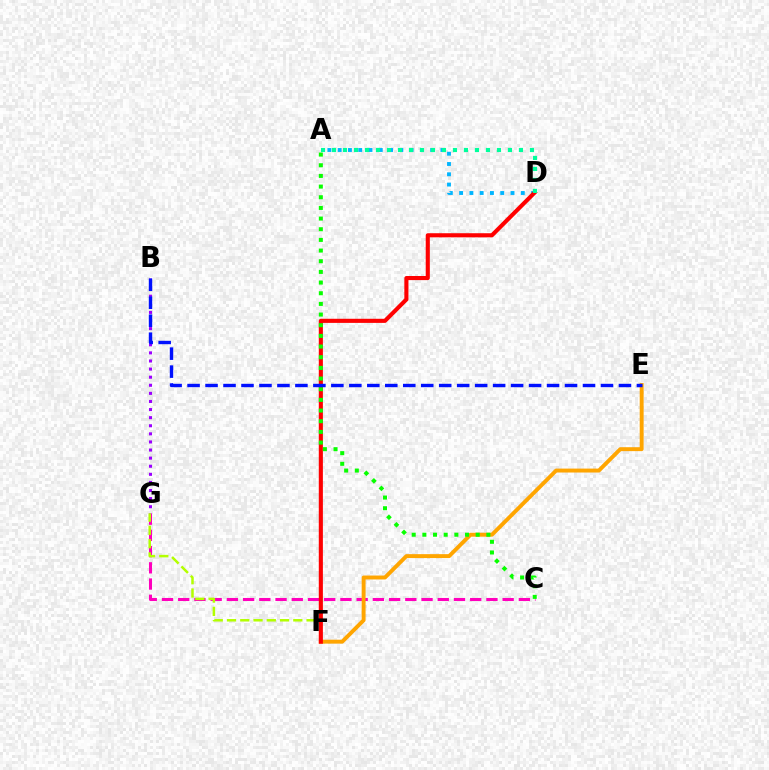{('A', 'D'): [{'color': '#00b5ff', 'line_style': 'dotted', 'thickness': 2.79}, {'color': '#00ff9d', 'line_style': 'dotted', 'thickness': 2.99}], ('C', 'G'): [{'color': '#ff00bd', 'line_style': 'dashed', 'thickness': 2.2}], ('B', 'G'): [{'color': '#9b00ff', 'line_style': 'dotted', 'thickness': 2.2}], ('E', 'F'): [{'color': '#ffa500', 'line_style': 'solid', 'thickness': 2.83}], ('F', 'G'): [{'color': '#b3ff00', 'line_style': 'dashed', 'thickness': 1.8}], ('D', 'F'): [{'color': '#ff0000', 'line_style': 'solid', 'thickness': 2.96}], ('A', 'C'): [{'color': '#08ff00', 'line_style': 'dotted', 'thickness': 2.9}], ('B', 'E'): [{'color': '#0010ff', 'line_style': 'dashed', 'thickness': 2.44}]}